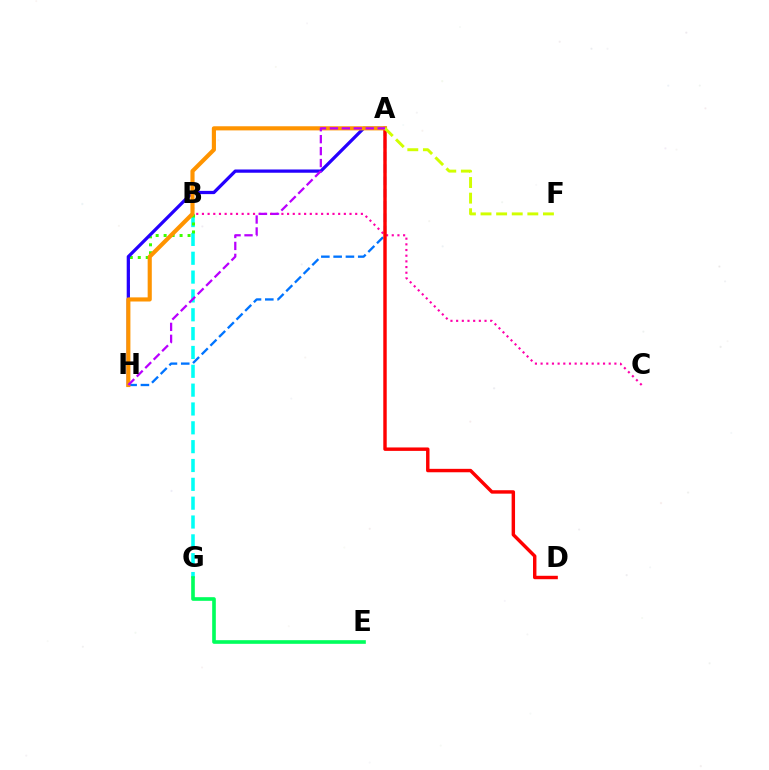{('B', 'C'): [{'color': '#ff00ac', 'line_style': 'dotted', 'thickness': 1.54}], ('A', 'H'): [{'color': '#0074ff', 'line_style': 'dashed', 'thickness': 1.67}, {'color': '#2500ff', 'line_style': 'solid', 'thickness': 2.34}, {'color': '#ff9400', 'line_style': 'solid', 'thickness': 2.98}, {'color': '#b900ff', 'line_style': 'dashed', 'thickness': 1.62}], ('B', 'G'): [{'color': '#00fff6', 'line_style': 'dashed', 'thickness': 2.56}], ('A', 'D'): [{'color': '#ff0000', 'line_style': 'solid', 'thickness': 2.47}], ('B', 'H'): [{'color': '#3dff00', 'line_style': 'dotted', 'thickness': 2.17}], ('A', 'F'): [{'color': '#d1ff00', 'line_style': 'dashed', 'thickness': 2.12}], ('E', 'G'): [{'color': '#00ff5c', 'line_style': 'solid', 'thickness': 2.62}]}